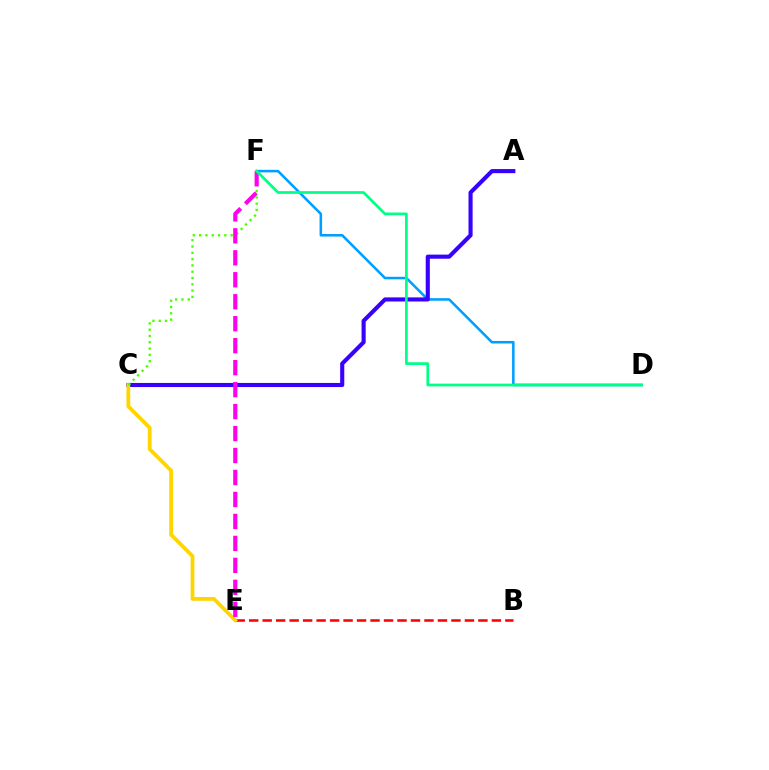{('D', 'F'): [{'color': '#009eff', 'line_style': 'solid', 'thickness': 1.83}, {'color': '#00ff86', 'line_style': 'solid', 'thickness': 1.97}], ('B', 'E'): [{'color': '#ff0000', 'line_style': 'dashed', 'thickness': 1.83}], ('A', 'C'): [{'color': '#3700ff', 'line_style': 'solid', 'thickness': 2.96}], ('C', 'E'): [{'color': '#ffd500', 'line_style': 'solid', 'thickness': 2.72}], ('C', 'F'): [{'color': '#4fff00', 'line_style': 'dotted', 'thickness': 1.71}], ('E', 'F'): [{'color': '#ff00ed', 'line_style': 'dashed', 'thickness': 2.98}]}